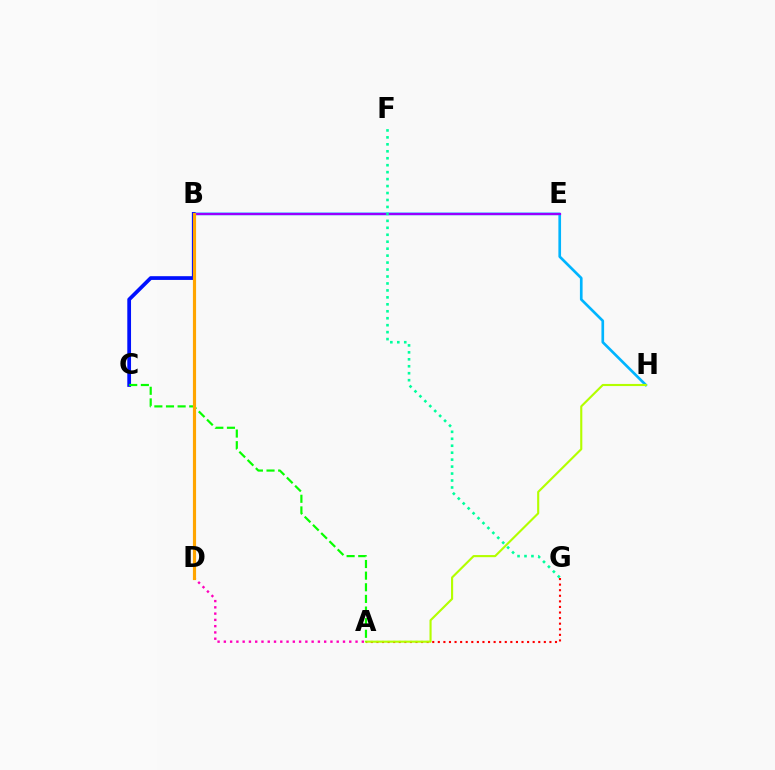{('A', 'G'): [{'color': '#ff0000', 'line_style': 'dotted', 'thickness': 1.52}], ('B', 'H'): [{'color': '#00b5ff', 'line_style': 'solid', 'thickness': 1.92}], ('B', 'C'): [{'color': '#0010ff', 'line_style': 'solid', 'thickness': 2.69}], ('B', 'E'): [{'color': '#9b00ff', 'line_style': 'solid', 'thickness': 1.57}], ('F', 'G'): [{'color': '#00ff9d', 'line_style': 'dotted', 'thickness': 1.89}], ('A', 'D'): [{'color': '#ff00bd', 'line_style': 'dotted', 'thickness': 1.7}], ('A', 'H'): [{'color': '#b3ff00', 'line_style': 'solid', 'thickness': 1.53}], ('A', 'C'): [{'color': '#08ff00', 'line_style': 'dashed', 'thickness': 1.58}], ('B', 'D'): [{'color': '#ffa500', 'line_style': 'solid', 'thickness': 2.27}]}